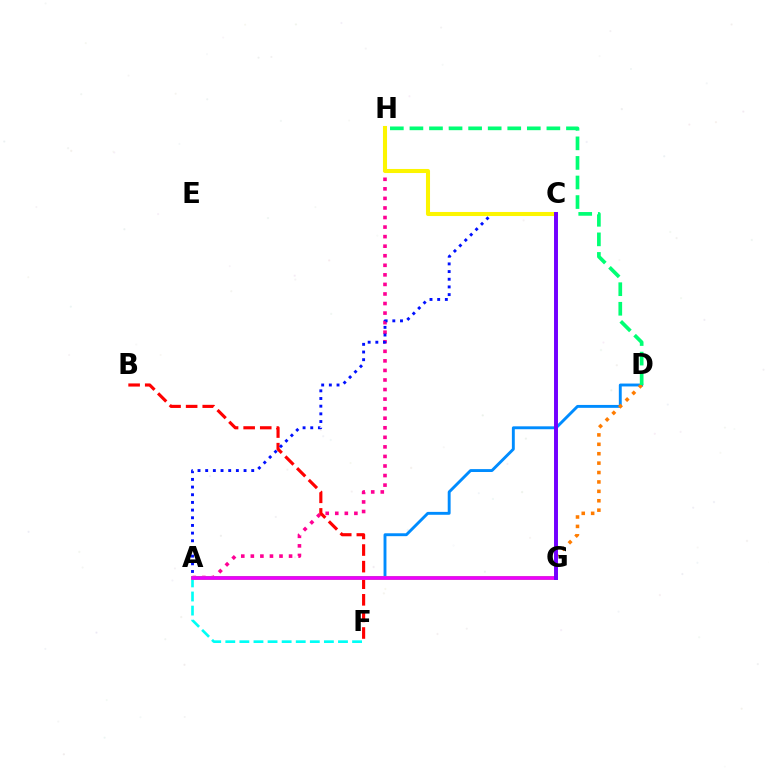{('A', 'D'): [{'color': '#008cff', 'line_style': 'solid', 'thickness': 2.09}], ('A', 'H'): [{'color': '#ff0094', 'line_style': 'dotted', 'thickness': 2.6}], ('B', 'F'): [{'color': '#ff0000', 'line_style': 'dashed', 'thickness': 2.25}], ('A', 'F'): [{'color': '#00fff6', 'line_style': 'dashed', 'thickness': 1.91}], ('A', 'G'): [{'color': '#84ff00', 'line_style': 'solid', 'thickness': 2.53}, {'color': '#08ff00', 'line_style': 'solid', 'thickness': 1.74}, {'color': '#ee00ff', 'line_style': 'solid', 'thickness': 2.65}], ('A', 'C'): [{'color': '#0010ff', 'line_style': 'dotted', 'thickness': 2.08}], ('C', 'H'): [{'color': '#fcf500', 'line_style': 'solid', 'thickness': 2.92}], ('D', 'G'): [{'color': '#ff7c00', 'line_style': 'dotted', 'thickness': 2.56}], ('D', 'H'): [{'color': '#00ff74', 'line_style': 'dashed', 'thickness': 2.66}], ('C', 'G'): [{'color': '#7200ff', 'line_style': 'solid', 'thickness': 2.84}]}